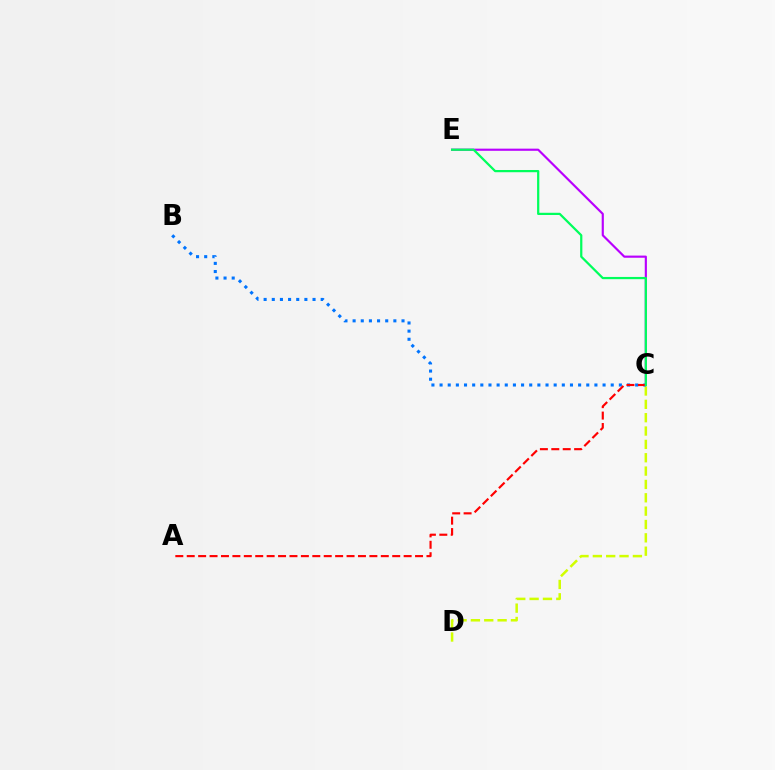{('C', 'D'): [{'color': '#d1ff00', 'line_style': 'dashed', 'thickness': 1.81}], ('C', 'E'): [{'color': '#b900ff', 'line_style': 'solid', 'thickness': 1.55}, {'color': '#00ff5c', 'line_style': 'solid', 'thickness': 1.61}], ('B', 'C'): [{'color': '#0074ff', 'line_style': 'dotted', 'thickness': 2.21}], ('A', 'C'): [{'color': '#ff0000', 'line_style': 'dashed', 'thickness': 1.55}]}